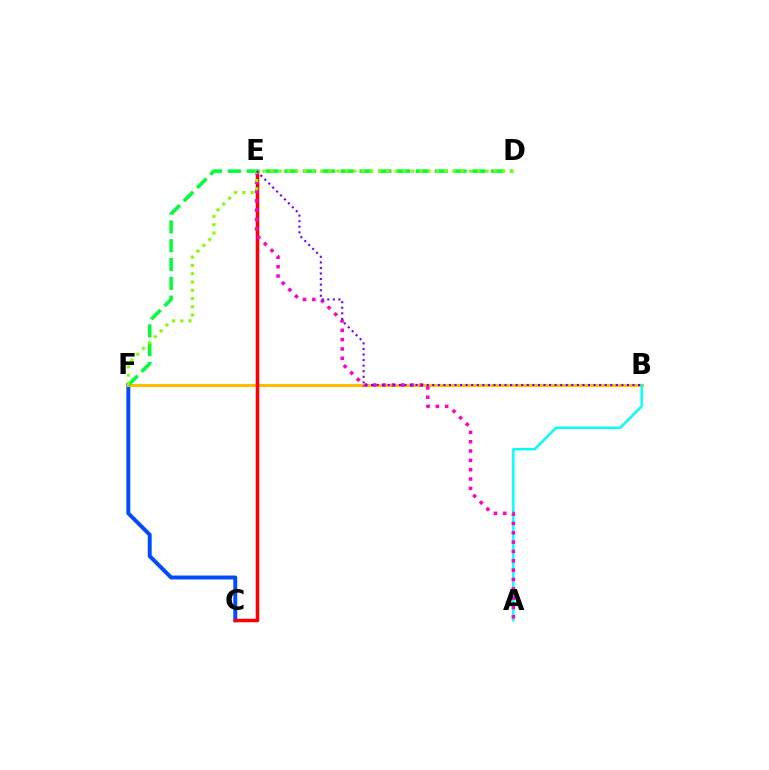{('C', 'F'): [{'color': '#004bff', 'line_style': 'solid', 'thickness': 2.84}], ('B', 'F'): [{'color': '#ffbd00', 'line_style': 'solid', 'thickness': 2.21}], ('A', 'B'): [{'color': '#00fff6', 'line_style': 'solid', 'thickness': 1.74}], ('C', 'E'): [{'color': '#ff0000', 'line_style': 'solid', 'thickness': 2.51}], ('A', 'E'): [{'color': '#ff00cf', 'line_style': 'dotted', 'thickness': 2.54}], ('D', 'F'): [{'color': '#00ff39', 'line_style': 'dashed', 'thickness': 2.55}, {'color': '#84ff00', 'line_style': 'dotted', 'thickness': 2.25}], ('B', 'E'): [{'color': '#7200ff', 'line_style': 'dotted', 'thickness': 1.51}]}